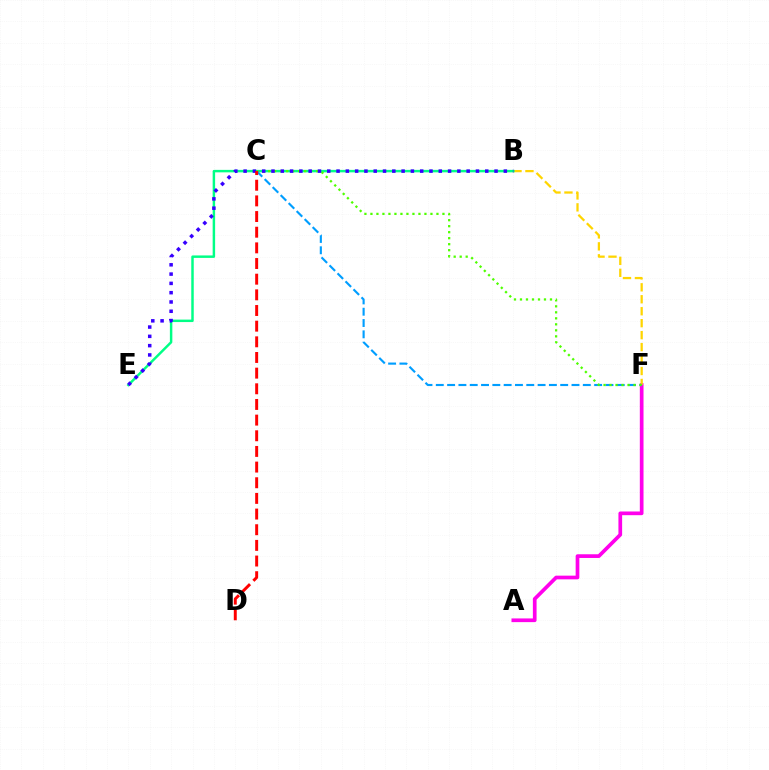{('A', 'F'): [{'color': '#ff00ed', 'line_style': 'solid', 'thickness': 2.66}], ('B', 'F'): [{'color': '#ffd500', 'line_style': 'dashed', 'thickness': 1.62}], ('B', 'E'): [{'color': '#00ff86', 'line_style': 'solid', 'thickness': 1.78}, {'color': '#3700ff', 'line_style': 'dotted', 'thickness': 2.53}], ('C', 'F'): [{'color': '#009eff', 'line_style': 'dashed', 'thickness': 1.54}, {'color': '#4fff00', 'line_style': 'dotted', 'thickness': 1.63}], ('C', 'D'): [{'color': '#ff0000', 'line_style': 'dashed', 'thickness': 2.13}]}